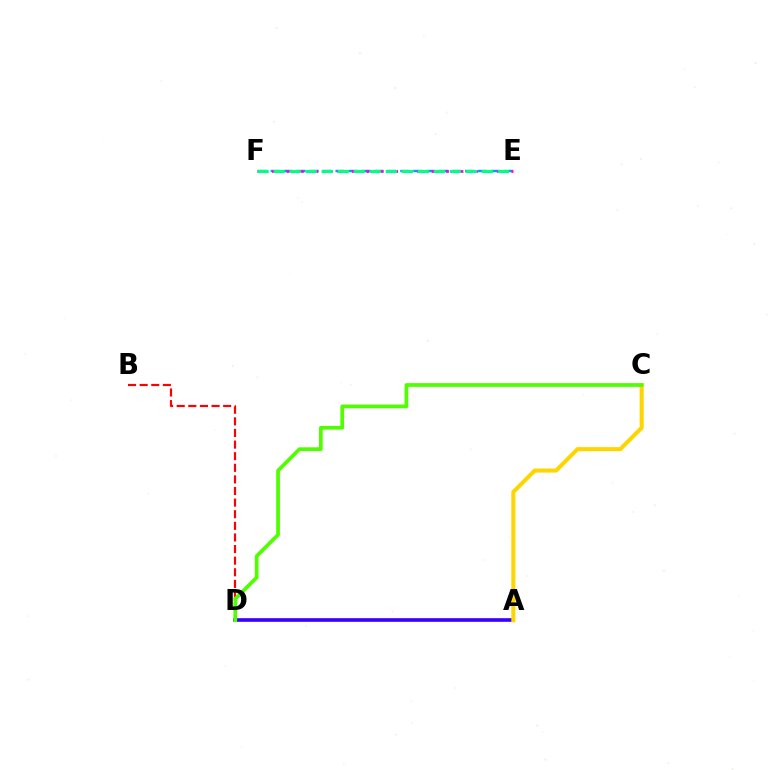{('A', 'D'): [{'color': '#3700ff', 'line_style': 'solid', 'thickness': 2.61}], ('E', 'F'): [{'color': '#009eff', 'line_style': 'dashed', 'thickness': 1.76}, {'color': '#ff00ed', 'line_style': 'dotted', 'thickness': 1.97}, {'color': '#00ff86', 'line_style': 'dashed', 'thickness': 2.18}], ('A', 'C'): [{'color': '#ffd500', 'line_style': 'solid', 'thickness': 2.92}], ('B', 'D'): [{'color': '#ff0000', 'line_style': 'dashed', 'thickness': 1.58}], ('C', 'D'): [{'color': '#4fff00', 'line_style': 'solid', 'thickness': 2.68}]}